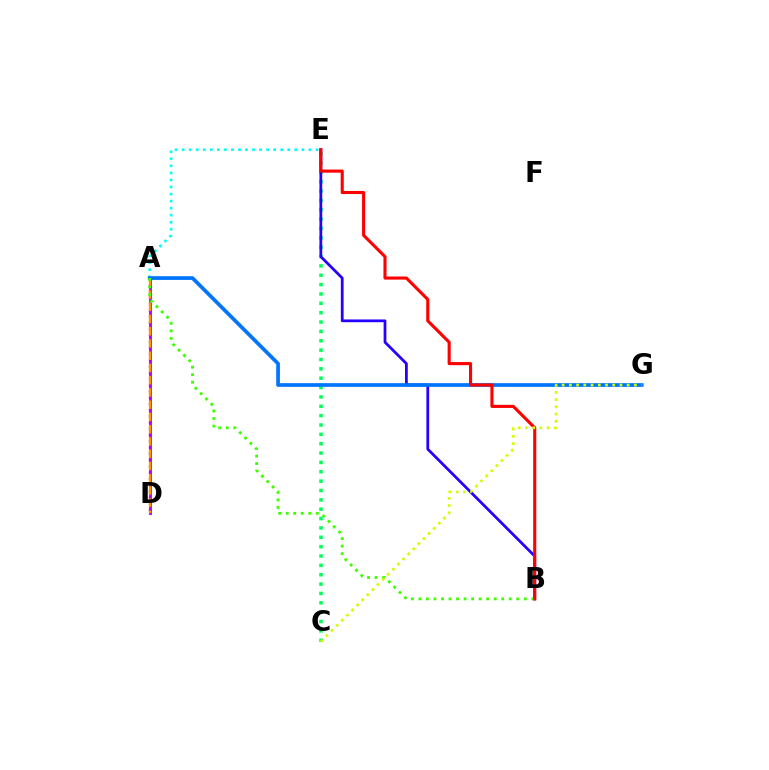{('C', 'E'): [{'color': '#00ff5c', 'line_style': 'dotted', 'thickness': 2.54}], ('A', 'D'): [{'color': '#ff00ac', 'line_style': 'dotted', 'thickness': 1.7}, {'color': '#b900ff', 'line_style': 'solid', 'thickness': 2.07}, {'color': '#ff9400', 'line_style': 'dashed', 'thickness': 1.66}], ('B', 'E'): [{'color': '#2500ff', 'line_style': 'solid', 'thickness': 1.99}, {'color': '#ff0000', 'line_style': 'solid', 'thickness': 2.23}], ('A', 'E'): [{'color': '#00fff6', 'line_style': 'dotted', 'thickness': 1.91}], ('A', 'G'): [{'color': '#0074ff', 'line_style': 'solid', 'thickness': 2.67}], ('A', 'B'): [{'color': '#3dff00', 'line_style': 'dotted', 'thickness': 2.05}], ('C', 'G'): [{'color': '#d1ff00', 'line_style': 'dotted', 'thickness': 1.96}]}